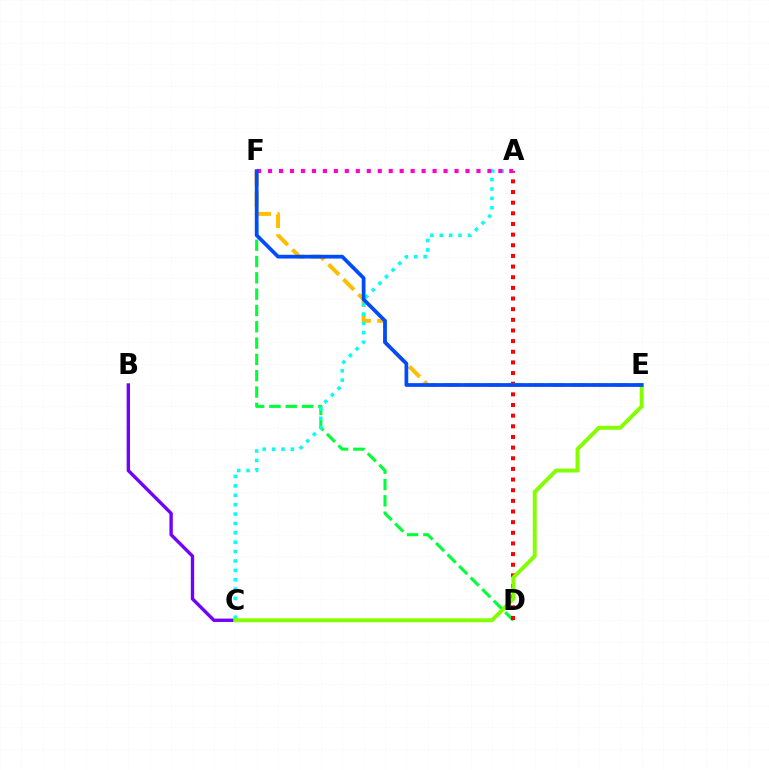{('D', 'F'): [{'color': '#00ff39', 'line_style': 'dashed', 'thickness': 2.22}], ('A', 'D'): [{'color': '#ff0000', 'line_style': 'dotted', 'thickness': 2.89}], ('E', 'F'): [{'color': '#ffbd00', 'line_style': 'dashed', 'thickness': 2.87}, {'color': '#004bff', 'line_style': 'solid', 'thickness': 2.69}], ('B', 'C'): [{'color': '#7200ff', 'line_style': 'solid', 'thickness': 2.42}], ('A', 'C'): [{'color': '#00fff6', 'line_style': 'dotted', 'thickness': 2.55}], ('C', 'E'): [{'color': '#84ff00', 'line_style': 'solid', 'thickness': 2.83}], ('A', 'F'): [{'color': '#ff00cf', 'line_style': 'dotted', 'thickness': 2.98}]}